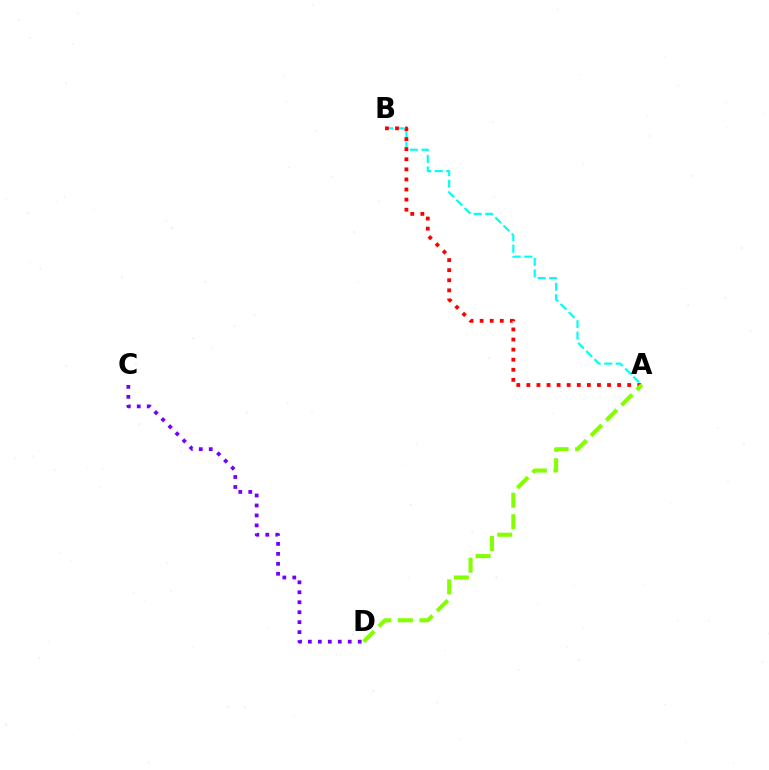{('A', 'B'): [{'color': '#00fff6', 'line_style': 'dashed', 'thickness': 1.57}, {'color': '#ff0000', 'line_style': 'dotted', 'thickness': 2.74}], ('A', 'D'): [{'color': '#84ff00', 'line_style': 'dashed', 'thickness': 2.93}], ('C', 'D'): [{'color': '#7200ff', 'line_style': 'dotted', 'thickness': 2.71}]}